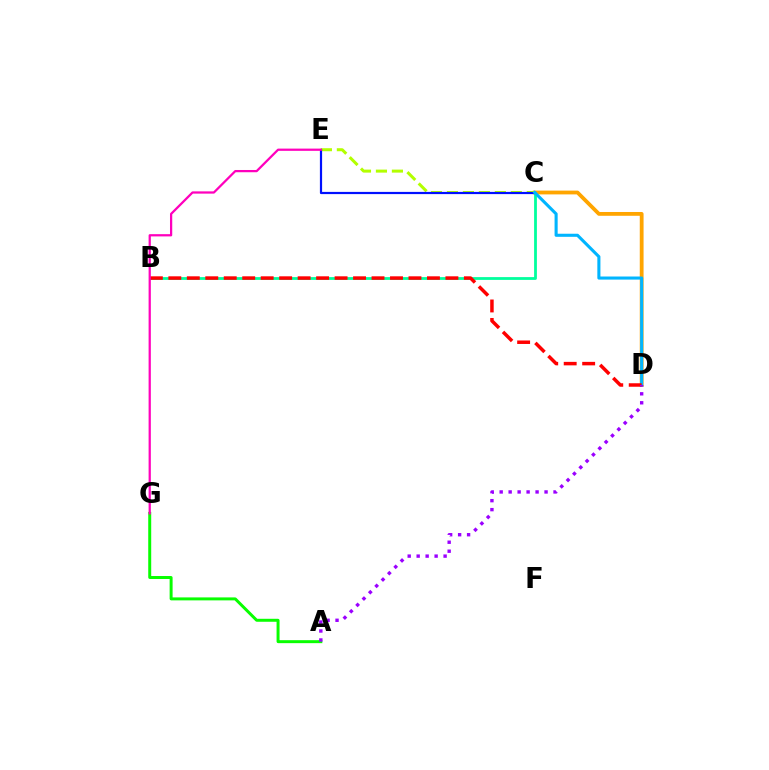{('A', 'G'): [{'color': '#08ff00', 'line_style': 'solid', 'thickness': 2.14}], ('C', 'D'): [{'color': '#ffa500', 'line_style': 'solid', 'thickness': 2.73}, {'color': '#00b5ff', 'line_style': 'solid', 'thickness': 2.22}], ('B', 'C'): [{'color': '#00ff9d', 'line_style': 'solid', 'thickness': 2.01}], ('C', 'E'): [{'color': '#b3ff00', 'line_style': 'dashed', 'thickness': 2.17}, {'color': '#0010ff', 'line_style': 'solid', 'thickness': 1.59}], ('B', 'D'): [{'color': '#ff0000', 'line_style': 'dashed', 'thickness': 2.51}], ('E', 'G'): [{'color': '#ff00bd', 'line_style': 'solid', 'thickness': 1.62}], ('A', 'D'): [{'color': '#9b00ff', 'line_style': 'dotted', 'thickness': 2.44}]}